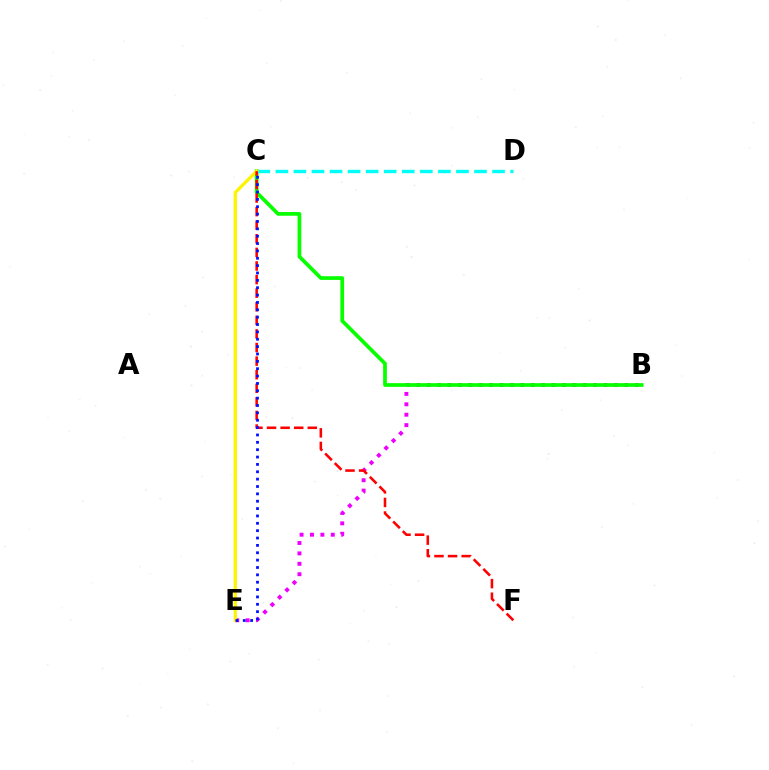{('B', 'E'): [{'color': '#ee00ff', 'line_style': 'dotted', 'thickness': 2.83}], ('B', 'C'): [{'color': '#08ff00', 'line_style': 'solid', 'thickness': 2.67}], ('C', 'D'): [{'color': '#00fff6', 'line_style': 'dashed', 'thickness': 2.45}], ('C', 'E'): [{'color': '#fcf500', 'line_style': 'solid', 'thickness': 2.36}, {'color': '#0010ff', 'line_style': 'dotted', 'thickness': 2.0}], ('C', 'F'): [{'color': '#ff0000', 'line_style': 'dashed', 'thickness': 1.85}]}